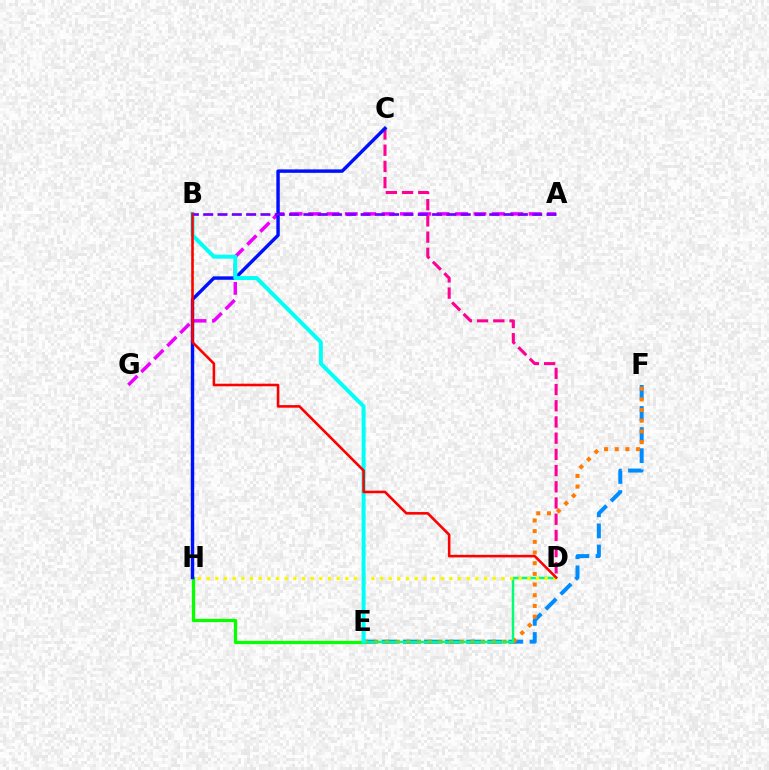{('E', 'F'): [{'color': '#008cff', 'line_style': 'dashed', 'thickness': 2.87}, {'color': '#ff7c00', 'line_style': 'dotted', 'thickness': 2.9}], ('B', 'H'): [{'color': '#84ff00', 'line_style': 'dotted', 'thickness': 1.62}], ('E', 'H'): [{'color': '#08ff00', 'line_style': 'solid', 'thickness': 2.35}], ('C', 'D'): [{'color': '#ff0094', 'line_style': 'dashed', 'thickness': 2.2}], ('D', 'E'): [{'color': '#00ff74', 'line_style': 'solid', 'thickness': 1.8}], ('D', 'H'): [{'color': '#fcf500', 'line_style': 'dotted', 'thickness': 2.35}], ('A', 'G'): [{'color': '#ee00ff', 'line_style': 'dashed', 'thickness': 2.5}], ('C', 'H'): [{'color': '#0010ff', 'line_style': 'solid', 'thickness': 2.47}], ('B', 'E'): [{'color': '#00fff6', 'line_style': 'solid', 'thickness': 2.86}], ('B', 'D'): [{'color': '#ff0000', 'line_style': 'solid', 'thickness': 1.86}], ('A', 'B'): [{'color': '#7200ff', 'line_style': 'dashed', 'thickness': 1.94}]}